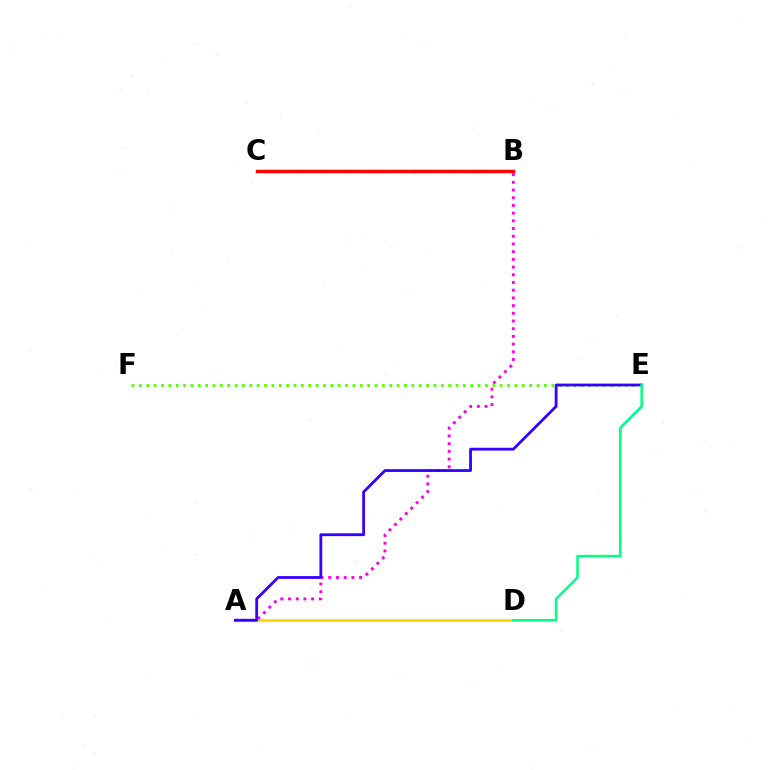{('A', 'B'): [{'color': '#ff00ed', 'line_style': 'dotted', 'thickness': 2.09}], ('A', 'D'): [{'color': '#ffd500', 'line_style': 'solid', 'thickness': 1.93}], ('E', 'F'): [{'color': '#4fff00', 'line_style': 'dotted', 'thickness': 2.0}], ('B', 'C'): [{'color': '#009eff', 'line_style': 'dashed', 'thickness': 1.57}, {'color': '#ff0000', 'line_style': 'solid', 'thickness': 2.48}], ('A', 'E'): [{'color': '#3700ff', 'line_style': 'solid', 'thickness': 2.02}], ('D', 'E'): [{'color': '#00ff86', 'line_style': 'solid', 'thickness': 1.81}]}